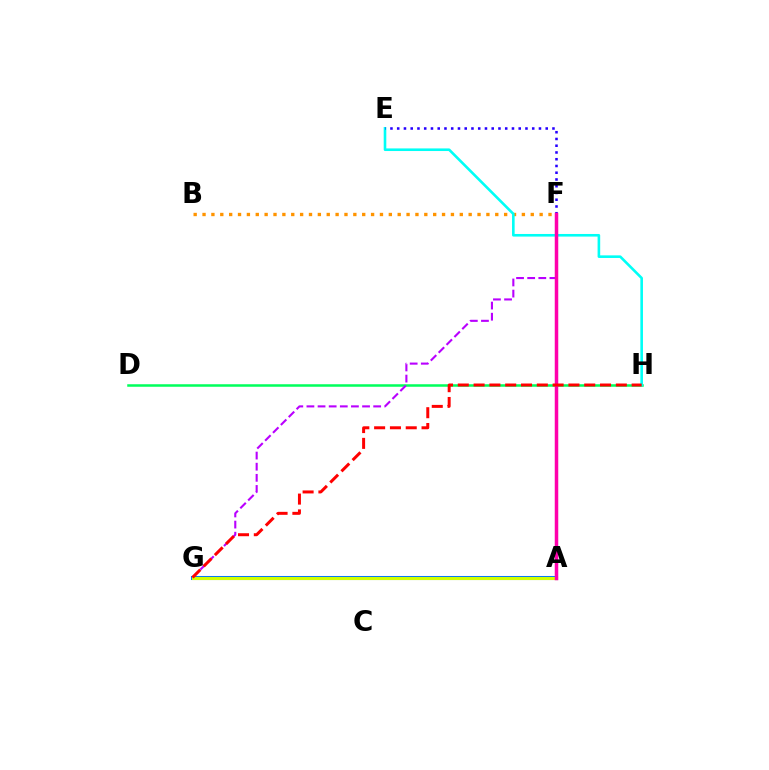{('A', 'F'): [{'color': '#3dff00', 'line_style': 'solid', 'thickness': 2.17}, {'color': '#ff00ac', 'line_style': 'solid', 'thickness': 2.51}], ('A', 'G'): [{'color': '#0074ff', 'line_style': 'solid', 'thickness': 2.9}, {'color': '#d1ff00', 'line_style': 'solid', 'thickness': 2.24}], ('D', 'H'): [{'color': '#00ff5c', 'line_style': 'solid', 'thickness': 1.81}], ('B', 'F'): [{'color': '#ff9400', 'line_style': 'dotted', 'thickness': 2.41}], ('F', 'G'): [{'color': '#b900ff', 'line_style': 'dashed', 'thickness': 1.51}], ('E', 'H'): [{'color': '#00fff6', 'line_style': 'solid', 'thickness': 1.88}], ('E', 'F'): [{'color': '#2500ff', 'line_style': 'dotted', 'thickness': 1.83}], ('G', 'H'): [{'color': '#ff0000', 'line_style': 'dashed', 'thickness': 2.15}]}